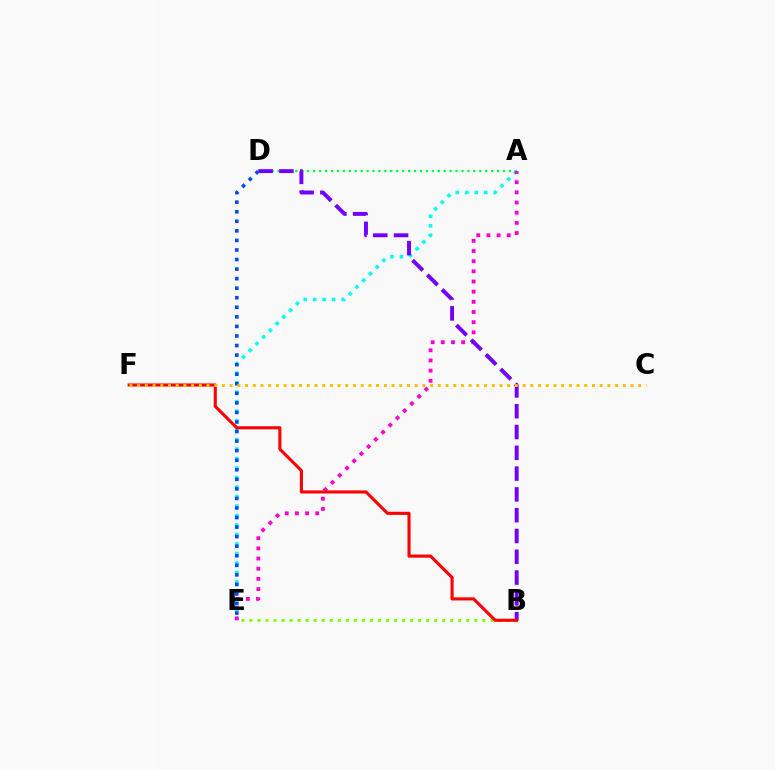{('A', 'D'): [{'color': '#00ff39', 'line_style': 'dotted', 'thickness': 1.61}], ('A', 'E'): [{'color': '#00fff6', 'line_style': 'dotted', 'thickness': 2.58}, {'color': '#ff00cf', 'line_style': 'dotted', 'thickness': 2.76}], ('B', 'E'): [{'color': '#84ff00', 'line_style': 'dotted', 'thickness': 2.18}], ('D', 'E'): [{'color': '#004bff', 'line_style': 'dotted', 'thickness': 2.6}], ('B', 'D'): [{'color': '#7200ff', 'line_style': 'dashed', 'thickness': 2.82}], ('B', 'F'): [{'color': '#ff0000', 'line_style': 'solid', 'thickness': 2.23}], ('C', 'F'): [{'color': '#ffbd00', 'line_style': 'dotted', 'thickness': 2.09}]}